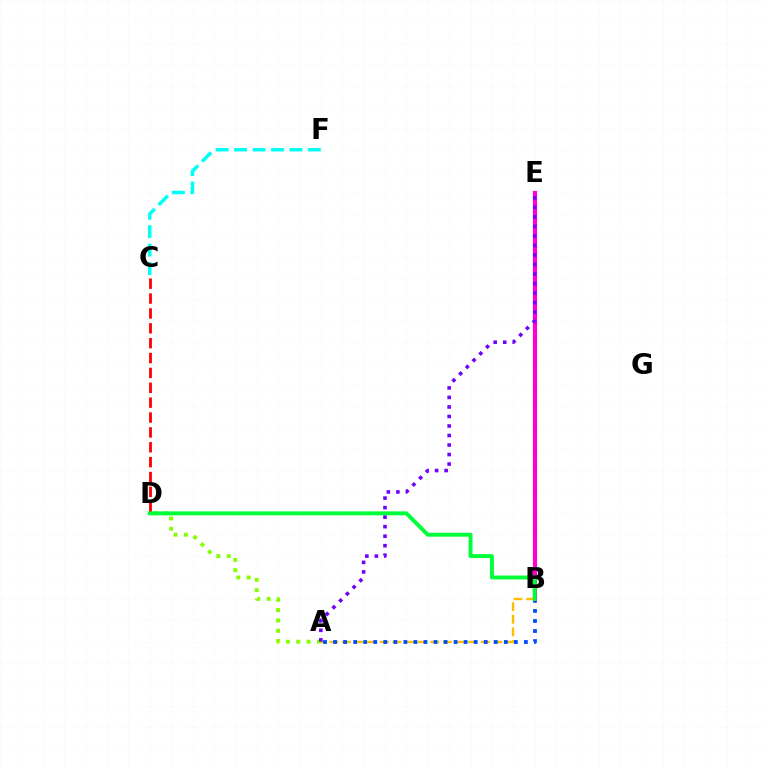{('A', 'B'): [{'color': '#ffbd00', 'line_style': 'dashed', 'thickness': 1.71}, {'color': '#004bff', 'line_style': 'dotted', 'thickness': 2.73}], ('A', 'D'): [{'color': '#84ff00', 'line_style': 'dotted', 'thickness': 2.81}], ('C', 'D'): [{'color': '#ff0000', 'line_style': 'dashed', 'thickness': 2.02}], ('B', 'E'): [{'color': '#ff00cf', 'line_style': 'solid', 'thickness': 2.99}], ('B', 'D'): [{'color': '#00ff39', 'line_style': 'solid', 'thickness': 2.83}], ('A', 'E'): [{'color': '#7200ff', 'line_style': 'dotted', 'thickness': 2.59}], ('C', 'F'): [{'color': '#00fff6', 'line_style': 'dashed', 'thickness': 2.51}]}